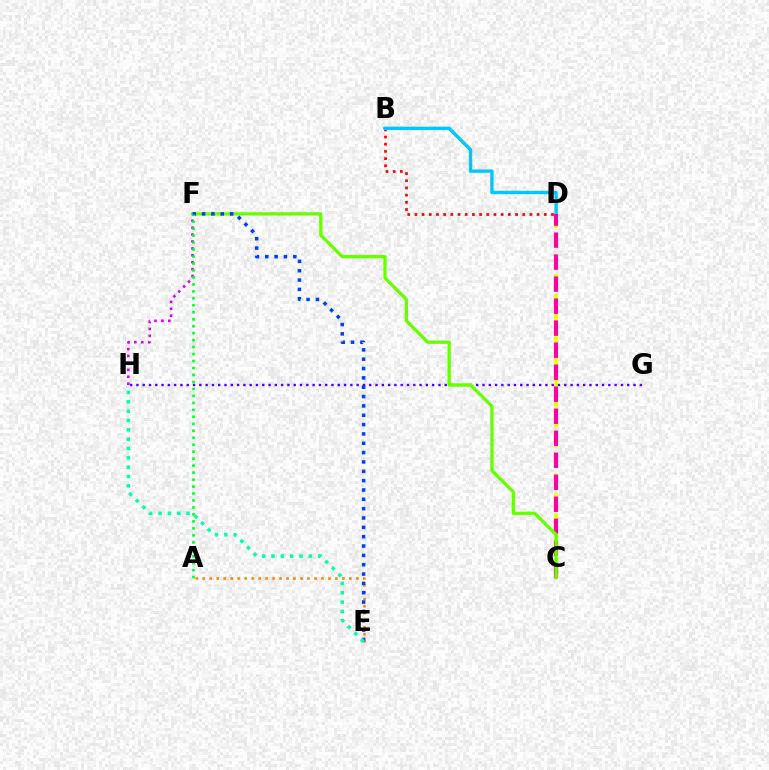{('C', 'D'): [{'color': '#eeff00', 'line_style': 'dashed', 'thickness': 2.71}, {'color': '#ff00a0', 'line_style': 'dashed', 'thickness': 2.99}], ('B', 'D'): [{'color': '#ff0000', 'line_style': 'dotted', 'thickness': 1.95}, {'color': '#00c7ff', 'line_style': 'solid', 'thickness': 2.42}], ('G', 'H'): [{'color': '#4f00ff', 'line_style': 'dotted', 'thickness': 1.71}], ('A', 'E'): [{'color': '#ff8800', 'line_style': 'dotted', 'thickness': 1.9}], ('F', 'H'): [{'color': '#d600ff', 'line_style': 'dotted', 'thickness': 1.88}], ('C', 'F'): [{'color': '#66ff00', 'line_style': 'solid', 'thickness': 2.37}], ('E', 'F'): [{'color': '#003fff', 'line_style': 'dotted', 'thickness': 2.54}], ('A', 'F'): [{'color': '#00ff27', 'line_style': 'dotted', 'thickness': 1.89}], ('E', 'H'): [{'color': '#00ffaf', 'line_style': 'dotted', 'thickness': 2.54}]}